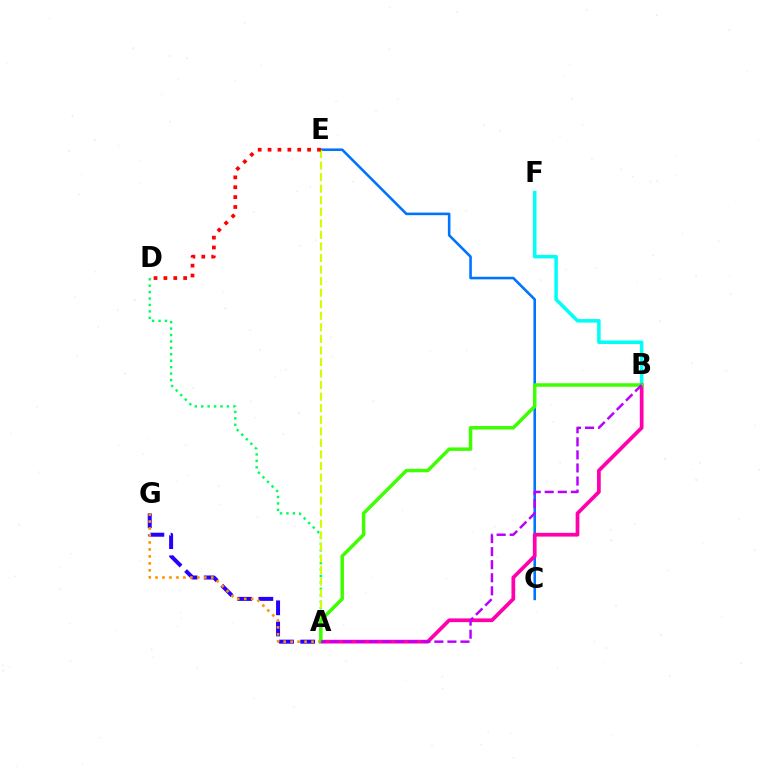{('B', 'F'): [{'color': '#00fff6', 'line_style': 'solid', 'thickness': 2.55}], ('C', 'E'): [{'color': '#0074ff', 'line_style': 'solid', 'thickness': 1.86}], ('A', 'D'): [{'color': '#00ff5c', 'line_style': 'dotted', 'thickness': 1.75}], ('A', 'E'): [{'color': '#d1ff00', 'line_style': 'dashed', 'thickness': 1.57}], ('A', 'B'): [{'color': '#ff00ac', 'line_style': 'solid', 'thickness': 2.68}, {'color': '#3dff00', 'line_style': 'solid', 'thickness': 2.5}, {'color': '#b900ff', 'line_style': 'dashed', 'thickness': 1.77}], ('A', 'G'): [{'color': '#2500ff', 'line_style': 'dashed', 'thickness': 2.87}, {'color': '#ff9400', 'line_style': 'dotted', 'thickness': 1.89}], ('D', 'E'): [{'color': '#ff0000', 'line_style': 'dotted', 'thickness': 2.68}]}